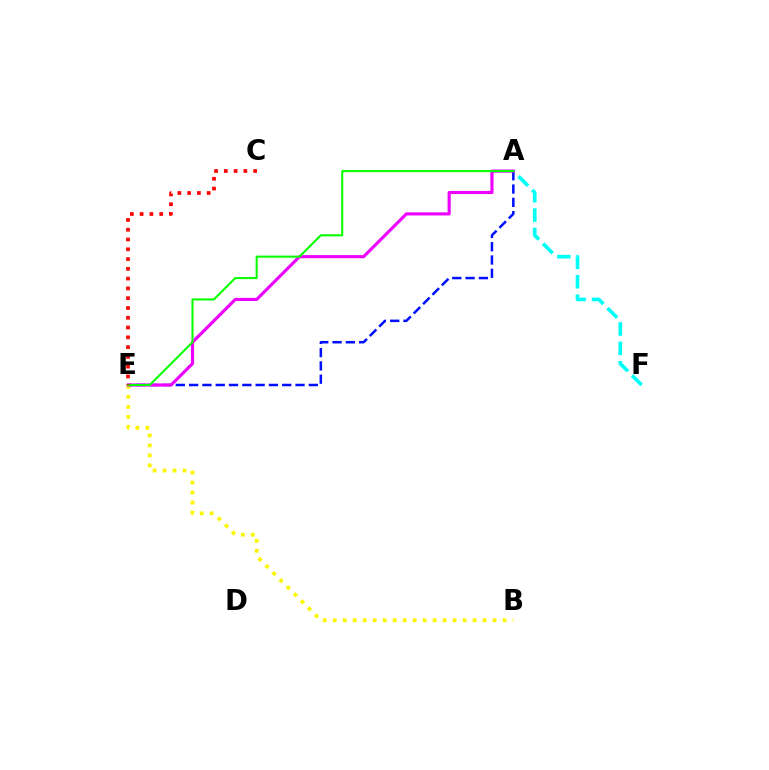{('A', 'F'): [{'color': '#00fff6', 'line_style': 'dashed', 'thickness': 2.63}], ('A', 'E'): [{'color': '#0010ff', 'line_style': 'dashed', 'thickness': 1.81}, {'color': '#ee00ff', 'line_style': 'solid', 'thickness': 2.26}, {'color': '#08ff00', 'line_style': 'solid', 'thickness': 1.51}], ('B', 'E'): [{'color': '#fcf500', 'line_style': 'dotted', 'thickness': 2.71}], ('C', 'E'): [{'color': '#ff0000', 'line_style': 'dotted', 'thickness': 2.66}]}